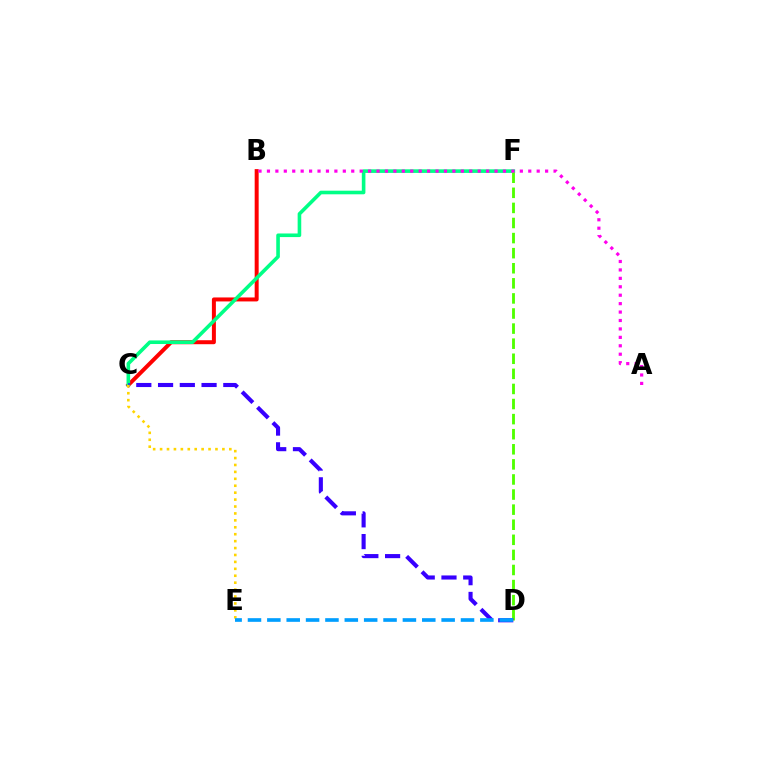{('B', 'C'): [{'color': '#ff0000', 'line_style': 'solid', 'thickness': 2.87}], ('C', 'F'): [{'color': '#00ff86', 'line_style': 'solid', 'thickness': 2.6}], ('D', 'F'): [{'color': '#4fff00', 'line_style': 'dashed', 'thickness': 2.05}], ('A', 'B'): [{'color': '#ff00ed', 'line_style': 'dotted', 'thickness': 2.29}], ('C', 'D'): [{'color': '#3700ff', 'line_style': 'dashed', 'thickness': 2.95}], ('C', 'E'): [{'color': '#ffd500', 'line_style': 'dotted', 'thickness': 1.88}], ('D', 'E'): [{'color': '#009eff', 'line_style': 'dashed', 'thickness': 2.63}]}